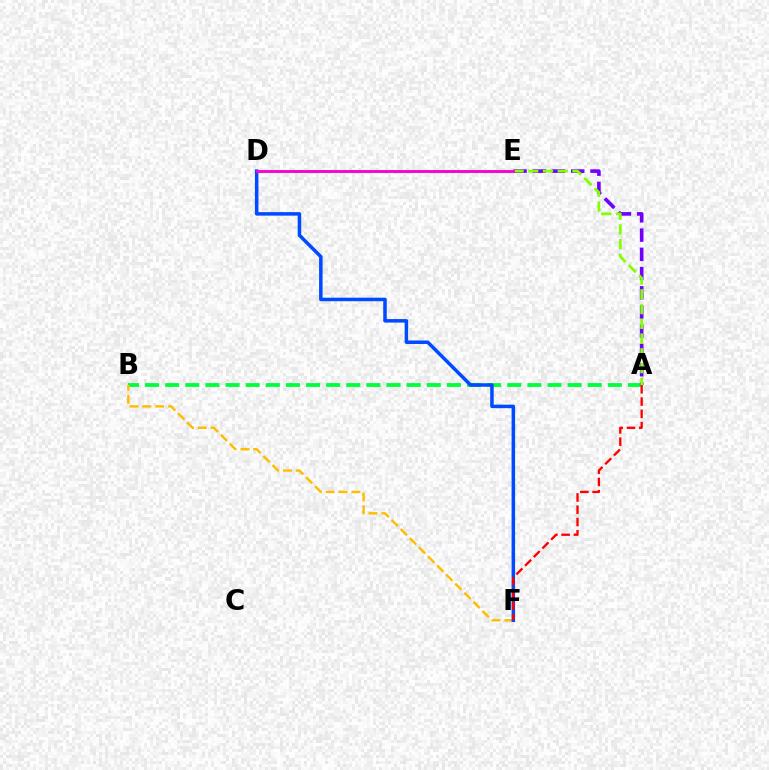{('A', 'B'): [{'color': '#00ff39', 'line_style': 'dashed', 'thickness': 2.73}], ('D', 'E'): [{'color': '#00fff6', 'line_style': 'solid', 'thickness': 2.23}, {'color': '#ff00cf', 'line_style': 'solid', 'thickness': 2.06}], ('B', 'F'): [{'color': '#ffbd00', 'line_style': 'dashed', 'thickness': 1.75}], ('D', 'F'): [{'color': '#004bff', 'line_style': 'solid', 'thickness': 2.53}], ('A', 'E'): [{'color': '#7200ff', 'line_style': 'dashed', 'thickness': 2.61}, {'color': '#84ff00', 'line_style': 'dashed', 'thickness': 2.0}], ('A', 'F'): [{'color': '#ff0000', 'line_style': 'dashed', 'thickness': 1.67}]}